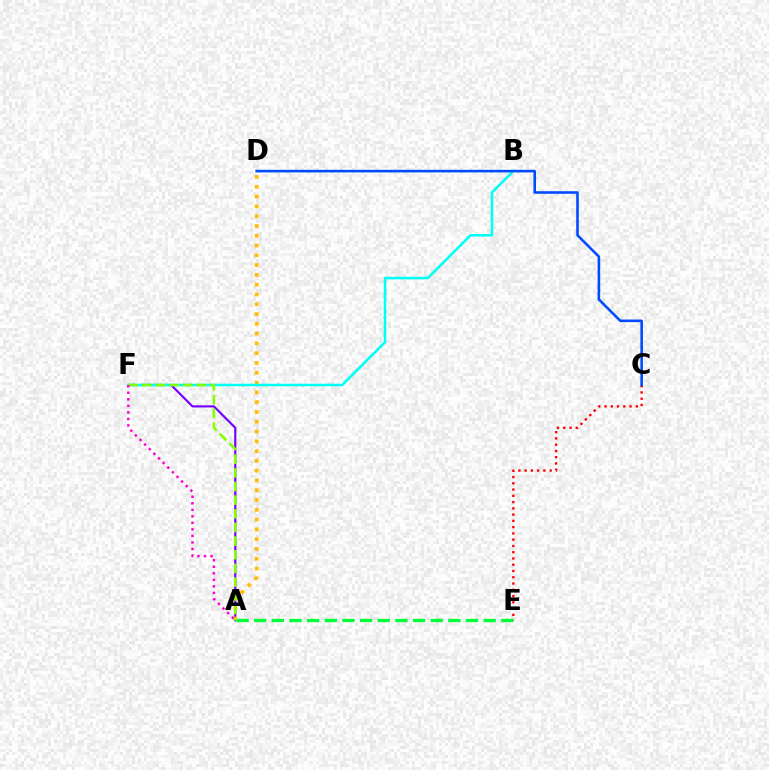{('A', 'F'): [{'color': '#7200ff', 'line_style': 'solid', 'thickness': 1.55}, {'color': '#84ff00', 'line_style': 'dashed', 'thickness': 1.85}, {'color': '#ff00cf', 'line_style': 'dotted', 'thickness': 1.77}], ('A', 'E'): [{'color': '#00ff39', 'line_style': 'dashed', 'thickness': 2.4}], ('C', 'E'): [{'color': '#ff0000', 'line_style': 'dotted', 'thickness': 1.7}], ('A', 'D'): [{'color': '#ffbd00', 'line_style': 'dotted', 'thickness': 2.66}], ('B', 'F'): [{'color': '#00fff6', 'line_style': 'solid', 'thickness': 1.84}], ('C', 'D'): [{'color': '#004bff', 'line_style': 'solid', 'thickness': 1.86}]}